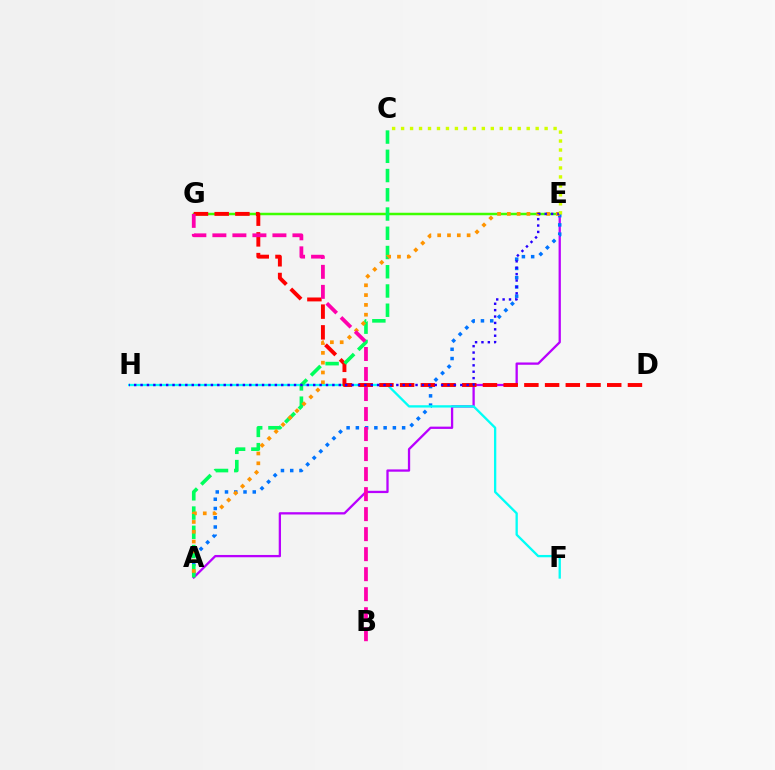{('E', 'G'): [{'color': '#3dff00', 'line_style': 'solid', 'thickness': 1.79}], ('A', 'E'): [{'color': '#b900ff', 'line_style': 'solid', 'thickness': 1.65}, {'color': '#0074ff', 'line_style': 'dotted', 'thickness': 2.51}, {'color': '#ff9400', 'line_style': 'dotted', 'thickness': 2.66}], ('F', 'H'): [{'color': '#00fff6', 'line_style': 'solid', 'thickness': 1.67}], ('D', 'G'): [{'color': '#ff0000', 'line_style': 'dashed', 'thickness': 2.81}], ('A', 'C'): [{'color': '#00ff5c', 'line_style': 'dashed', 'thickness': 2.61}], ('E', 'H'): [{'color': '#2500ff', 'line_style': 'dotted', 'thickness': 1.74}], ('C', 'E'): [{'color': '#d1ff00', 'line_style': 'dotted', 'thickness': 2.44}], ('B', 'G'): [{'color': '#ff00ac', 'line_style': 'dashed', 'thickness': 2.72}]}